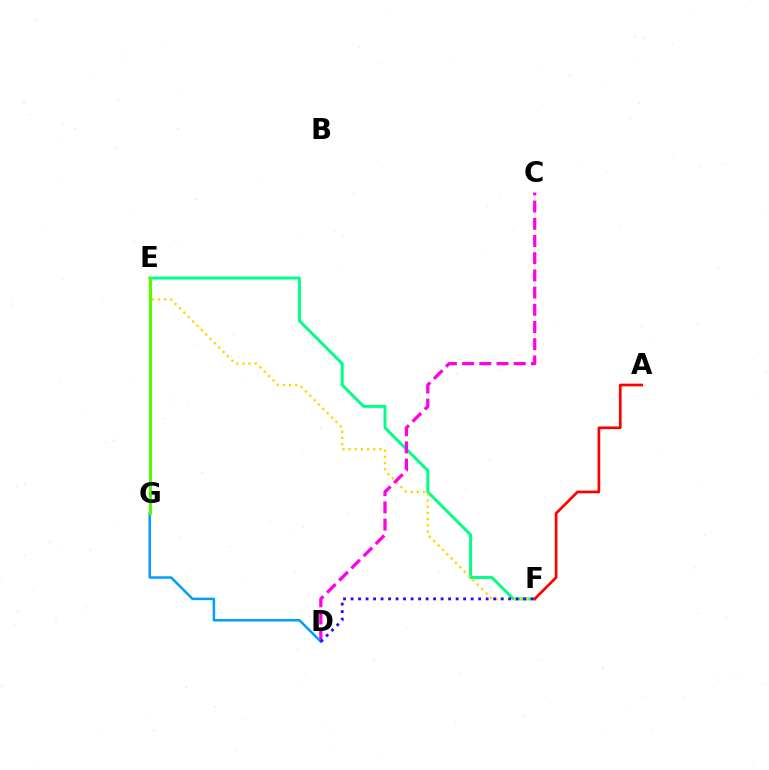{('E', 'F'): [{'color': '#00ff86', 'line_style': 'solid', 'thickness': 2.13}, {'color': '#ffd500', 'line_style': 'dotted', 'thickness': 1.67}], ('C', 'D'): [{'color': '#ff00ed', 'line_style': 'dashed', 'thickness': 2.34}], ('D', 'G'): [{'color': '#009eff', 'line_style': 'solid', 'thickness': 1.8}], ('D', 'F'): [{'color': '#3700ff', 'line_style': 'dotted', 'thickness': 2.04}], ('E', 'G'): [{'color': '#4fff00', 'line_style': 'solid', 'thickness': 2.17}], ('A', 'F'): [{'color': '#ff0000', 'line_style': 'solid', 'thickness': 1.94}]}